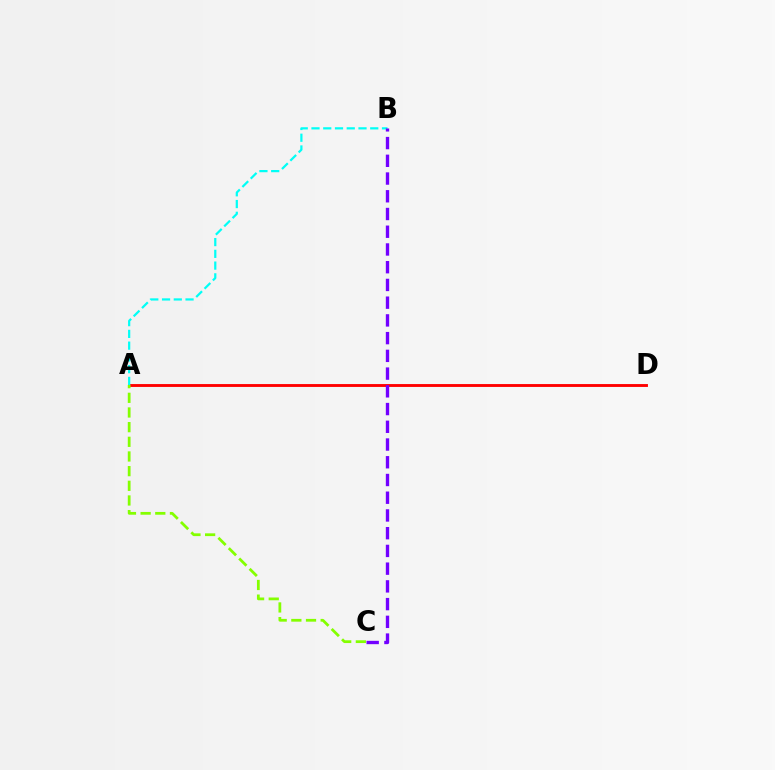{('A', 'D'): [{'color': '#ff0000', 'line_style': 'solid', 'thickness': 2.07}], ('A', 'B'): [{'color': '#00fff6', 'line_style': 'dashed', 'thickness': 1.6}], ('B', 'C'): [{'color': '#7200ff', 'line_style': 'dashed', 'thickness': 2.41}], ('A', 'C'): [{'color': '#84ff00', 'line_style': 'dashed', 'thickness': 1.99}]}